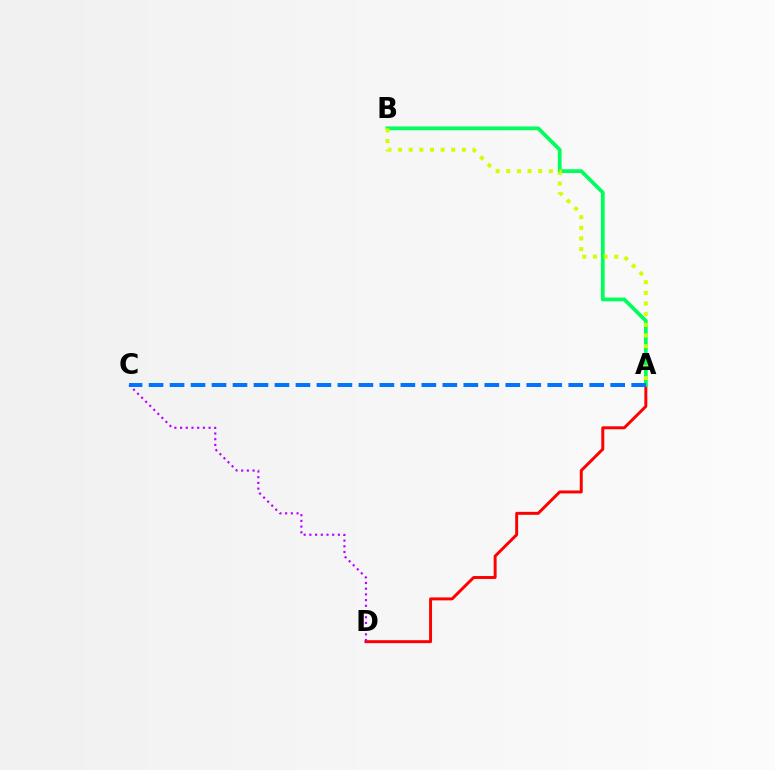{('A', 'D'): [{'color': '#ff0000', 'line_style': 'solid', 'thickness': 2.13}], ('A', 'B'): [{'color': '#00ff5c', 'line_style': 'solid', 'thickness': 2.71}, {'color': '#d1ff00', 'line_style': 'dotted', 'thickness': 2.89}], ('C', 'D'): [{'color': '#b900ff', 'line_style': 'dotted', 'thickness': 1.55}], ('A', 'C'): [{'color': '#0074ff', 'line_style': 'dashed', 'thickness': 2.85}]}